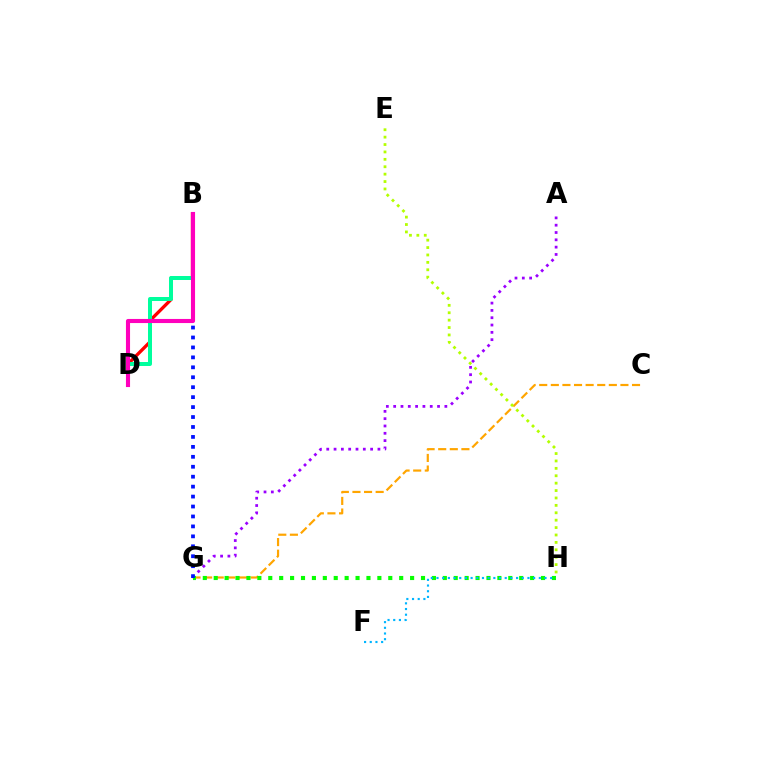{('B', 'D'): [{'color': '#ff0000', 'line_style': 'solid', 'thickness': 2.39}, {'color': '#00ff9d', 'line_style': 'solid', 'thickness': 2.88}, {'color': '#ff00bd', 'line_style': 'solid', 'thickness': 2.95}], ('C', 'G'): [{'color': '#ffa500', 'line_style': 'dashed', 'thickness': 1.58}], ('A', 'G'): [{'color': '#9b00ff', 'line_style': 'dotted', 'thickness': 1.99}], ('G', 'H'): [{'color': '#08ff00', 'line_style': 'dotted', 'thickness': 2.96}], ('E', 'H'): [{'color': '#b3ff00', 'line_style': 'dotted', 'thickness': 2.01}], ('B', 'G'): [{'color': '#0010ff', 'line_style': 'dotted', 'thickness': 2.7}], ('F', 'H'): [{'color': '#00b5ff', 'line_style': 'dotted', 'thickness': 1.54}]}